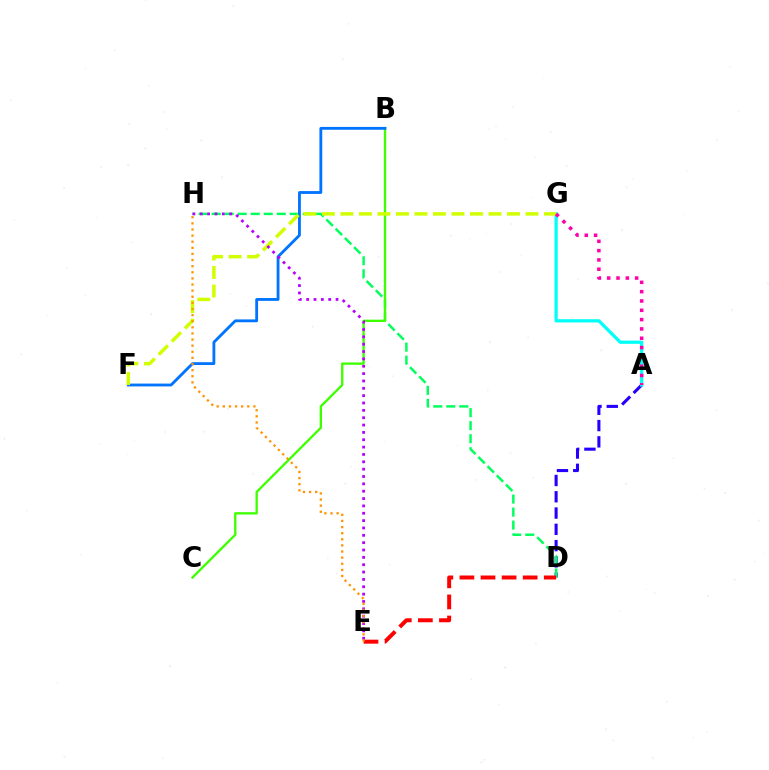{('A', 'D'): [{'color': '#2500ff', 'line_style': 'dashed', 'thickness': 2.21}], ('D', 'H'): [{'color': '#00ff5c', 'line_style': 'dashed', 'thickness': 1.77}], ('A', 'G'): [{'color': '#00fff6', 'line_style': 'solid', 'thickness': 2.33}, {'color': '#ff00ac', 'line_style': 'dotted', 'thickness': 2.53}], ('B', 'C'): [{'color': '#3dff00', 'line_style': 'solid', 'thickness': 1.67}], ('B', 'F'): [{'color': '#0074ff', 'line_style': 'solid', 'thickness': 2.04}], ('F', 'G'): [{'color': '#d1ff00', 'line_style': 'dashed', 'thickness': 2.51}], ('D', 'E'): [{'color': '#ff0000', 'line_style': 'dashed', 'thickness': 2.86}], ('E', 'H'): [{'color': '#b900ff', 'line_style': 'dotted', 'thickness': 2.0}, {'color': '#ff9400', 'line_style': 'dotted', 'thickness': 1.66}]}